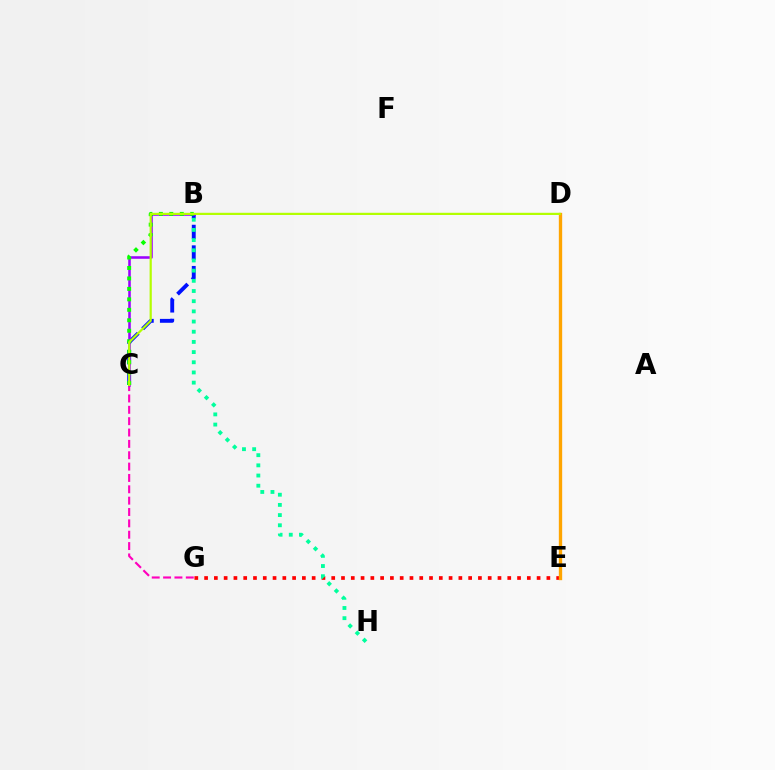{('B', 'C'): [{'color': '#0010ff', 'line_style': 'dashed', 'thickness': 2.8}, {'color': '#9b00ff', 'line_style': 'solid', 'thickness': 1.83}, {'color': '#08ff00', 'line_style': 'dotted', 'thickness': 2.84}], ('E', 'G'): [{'color': '#ff0000', 'line_style': 'dotted', 'thickness': 2.66}], ('C', 'G'): [{'color': '#ff00bd', 'line_style': 'dashed', 'thickness': 1.54}], ('D', 'E'): [{'color': '#00b5ff', 'line_style': 'dashed', 'thickness': 2.16}, {'color': '#ffa500', 'line_style': 'solid', 'thickness': 2.41}], ('C', 'D'): [{'color': '#b3ff00', 'line_style': 'solid', 'thickness': 1.58}], ('B', 'H'): [{'color': '#00ff9d', 'line_style': 'dotted', 'thickness': 2.77}]}